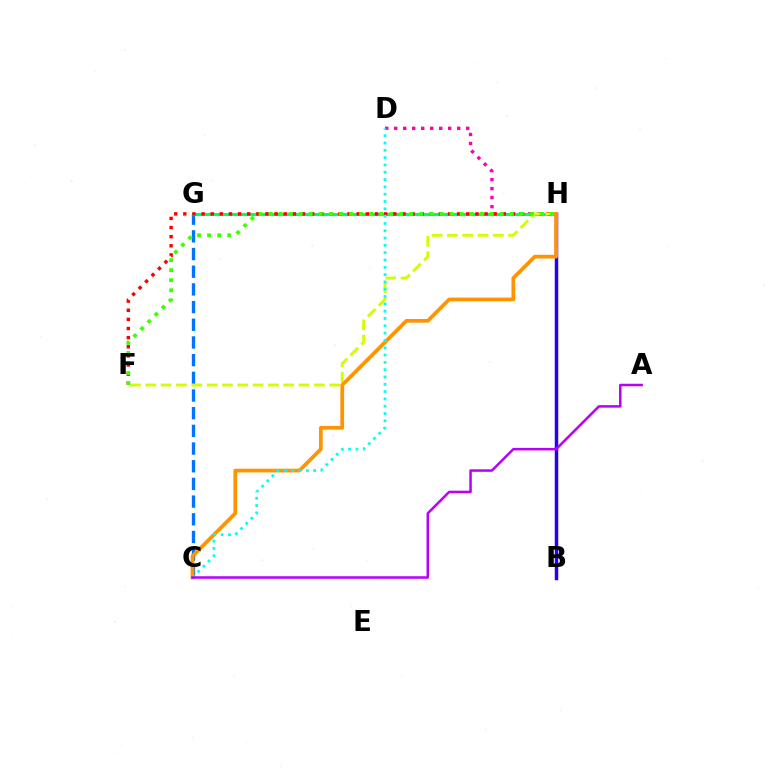{('C', 'G'): [{'color': '#0074ff', 'line_style': 'dashed', 'thickness': 2.4}], ('D', 'H'): [{'color': '#ff00ac', 'line_style': 'dotted', 'thickness': 2.45}], ('G', 'H'): [{'color': '#00ff5c', 'line_style': 'solid', 'thickness': 2.24}], ('F', 'H'): [{'color': '#ff0000', 'line_style': 'dotted', 'thickness': 2.48}, {'color': '#d1ff00', 'line_style': 'dashed', 'thickness': 2.08}, {'color': '#3dff00', 'line_style': 'dotted', 'thickness': 2.73}], ('B', 'H'): [{'color': '#2500ff', 'line_style': 'solid', 'thickness': 2.51}], ('C', 'H'): [{'color': '#ff9400', 'line_style': 'solid', 'thickness': 2.69}], ('C', 'D'): [{'color': '#00fff6', 'line_style': 'dotted', 'thickness': 1.99}], ('A', 'C'): [{'color': '#b900ff', 'line_style': 'solid', 'thickness': 1.81}]}